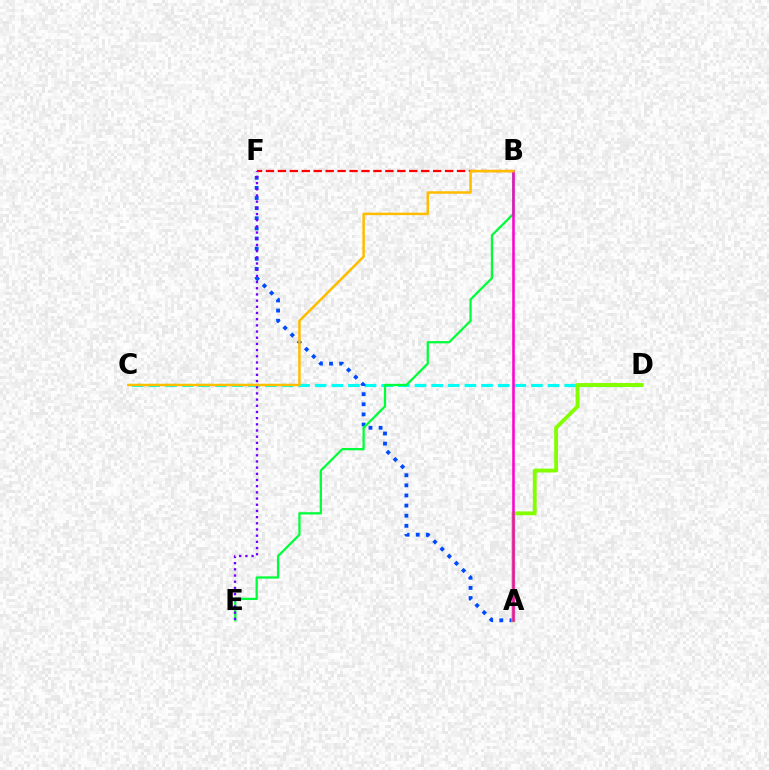{('C', 'D'): [{'color': '#00fff6', 'line_style': 'dashed', 'thickness': 2.26}], ('A', 'F'): [{'color': '#004bff', 'line_style': 'dotted', 'thickness': 2.75}], ('B', 'E'): [{'color': '#00ff39', 'line_style': 'solid', 'thickness': 1.63}], ('A', 'D'): [{'color': '#84ff00', 'line_style': 'solid', 'thickness': 2.79}], ('E', 'F'): [{'color': '#7200ff', 'line_style': 'dotted', 'thickness': 1.68}], ('A', 'B'): [{'color': '#ff00cf', 'line_style': 'solid', 'thickness': 1.83}], ('B', 'F'): [{'color': '#ff0000', 'line_style': 'dashed', 'thickness': 1.62}], ('B', 'C'): [{'color': '#ffbd00', 'line_style': 'solid', 'thickness': 1.8}]}